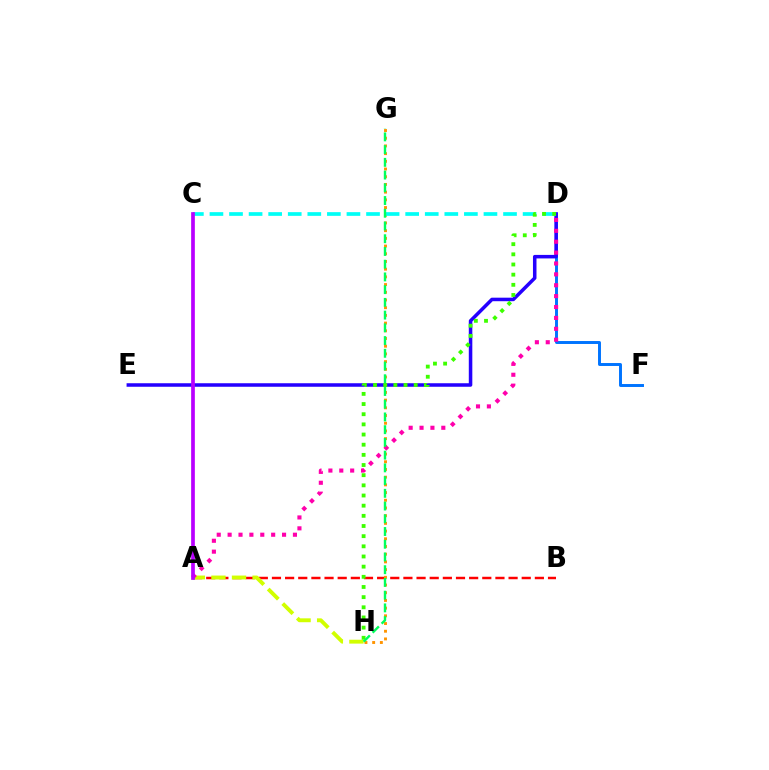{('A', 'B'): [{'color': '#ff0000', 'line_style': 'dashed', 'thickness': 1.79}], ('D', 'F'): [{'color': '#0074ff', 'line_style': 'solid', 'thickness': 2.12}], ('G', 'H'): [{'color': '#ff9400', 'line_style': 'dotted', 'thickness': 2.09}, {'color': '#00ff5c', 'line_style': 'dashed', 'thickness': 1.73}], ('A', 'H'): [{'color': '#d1ff00', 'line_style': 'dashed', 'thickness': 2.79}], ('D', 'E'): [{'color': '#2500ff', 'line_style': 'solid', 'thickness': 2.54}], ('A', 'D'): [{'color': '#ff00ac', 'line_style': 'dotted', 'thickness': 2.96}], ('C', 'D'): [{'color': '#00fff6', 'line_style': 'dashed', 'thickness': 2.66}], ('D', 'H'): [{'color': '#3dff00', 'line_style': 'dotted', 'thickness': 2.76}], ('A', 'C'): [{'color': '#b900ff', 'line_style': 'solid', 'thickness': 2.67}]}